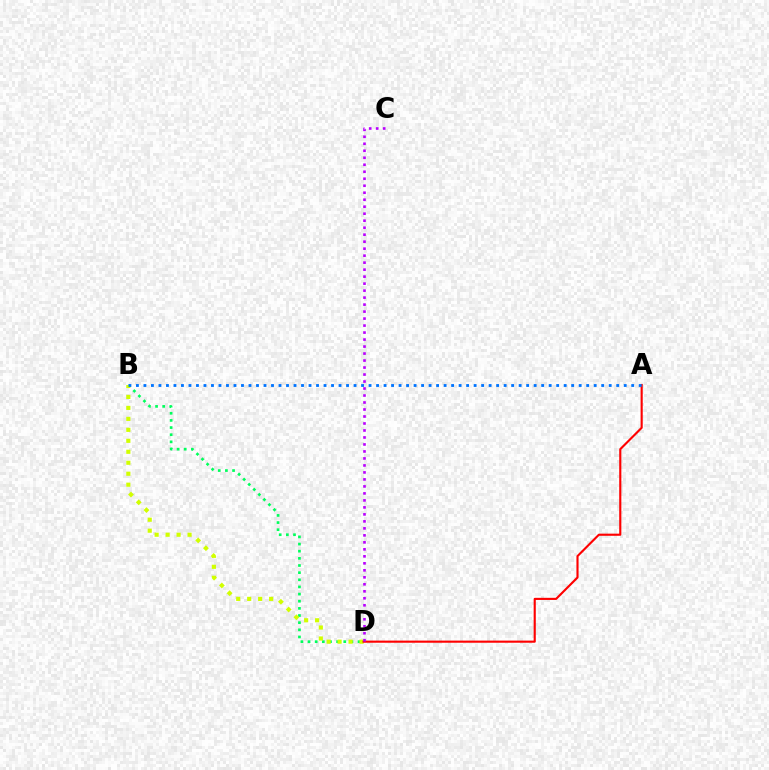{('B', 'D'): [{'color': '#00ff5c', 'line_style': 'dotted', 'thickness': 1.94}, {'color': '#d1ff00', 'line_style': 'dotted', 'thickness': 2.98}], ('A', 'D'): [{'color': '#ff0000', 'line_style': 'solid', 'thickness': 1.53}], ('A', 'B'): [{'color': '#0074ff', 'line_style': 'dotted', 'thickness': 2.04}], ('C', 'D'): [{'color': '#b900ff', 'line_style': 'dotted', 'thickness': 1.9}]}